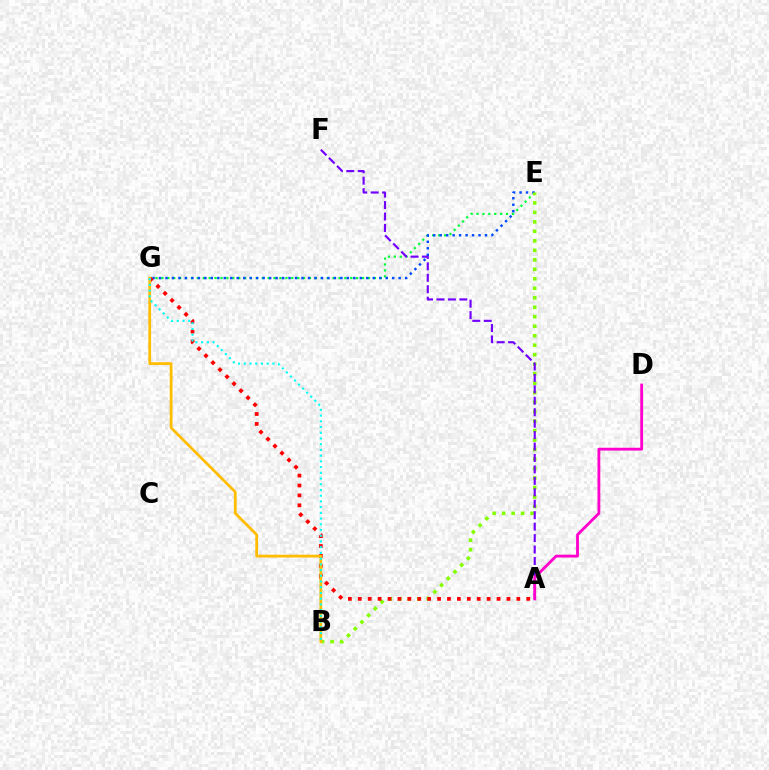{('E', 'G'): [{'color': '#00ff39', 'line_style': 'dotted', 'thickness': 1.6}, {'color': '#004bff', 'line_style': 'dotted', 'thickness': 1.76}], ('B', 'E'): [{'color': '#84ff00', 'line_style': 'dotted', 'thickness': 2.58}], ('A', 'F'): [{'color': '#7200ff', 'line_style': 'dashed', 'thickness': 1.55}], ('A', 'G'): [{'color': '#ff0000', 'line_style': 'dotted', 'thickness': 2.69}], ('B', 'G'): [{'color': '#ffbd00', 'line_style': 'solid', 'thickness': 1.99}, {'color': '#00fff6', 'line_style': 'dotted', 'thickness': 1.55}], ('A', 'D'): [{'color': '#ff00cf', 'line_style': 'solid', 'thickness': 2.03}]}